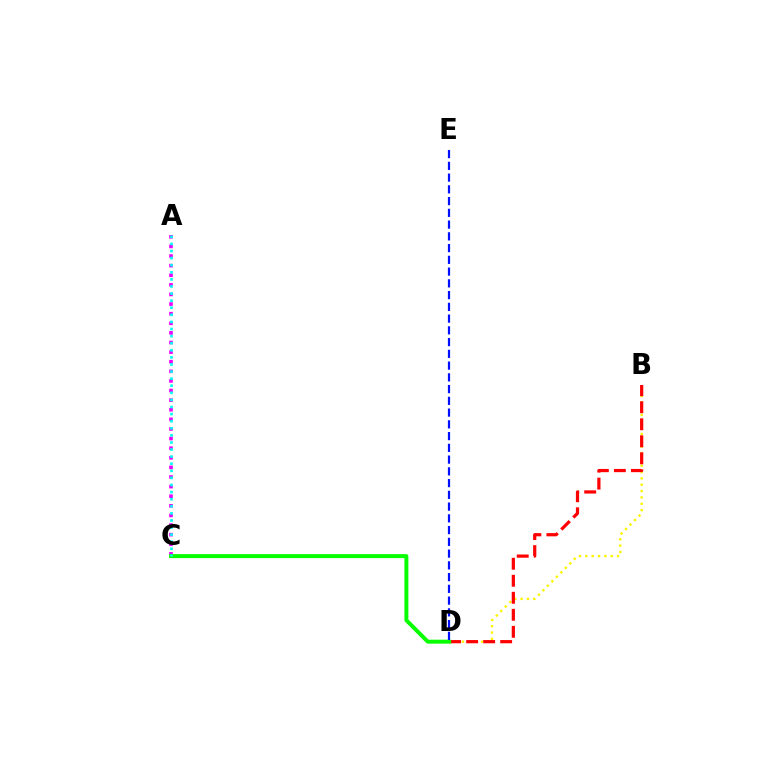{('B', 'D'): [{'color': '#fcf500', 'line_style': 'dotted', 'thickness': 1.72}, {'color': '#ff0000', 'line_style': 'dashed', 'thickness': 2.31}], ('A', 'C'): [{'color': '#ee00ff', 'line_style': 'dotted', 'thickness': 2.61}, {'color': '#00fff6', 'line_style': 'dotted', 'thickness': 1.93}], ('C', 'D'): [{'color': '#08ff00', 'line_style': 'solid', 'thickness': 2.85}], ('D', 'E'): [{'color': '#0010ff', 'line_style': 'dashed', 'thickness': 1.6}]}